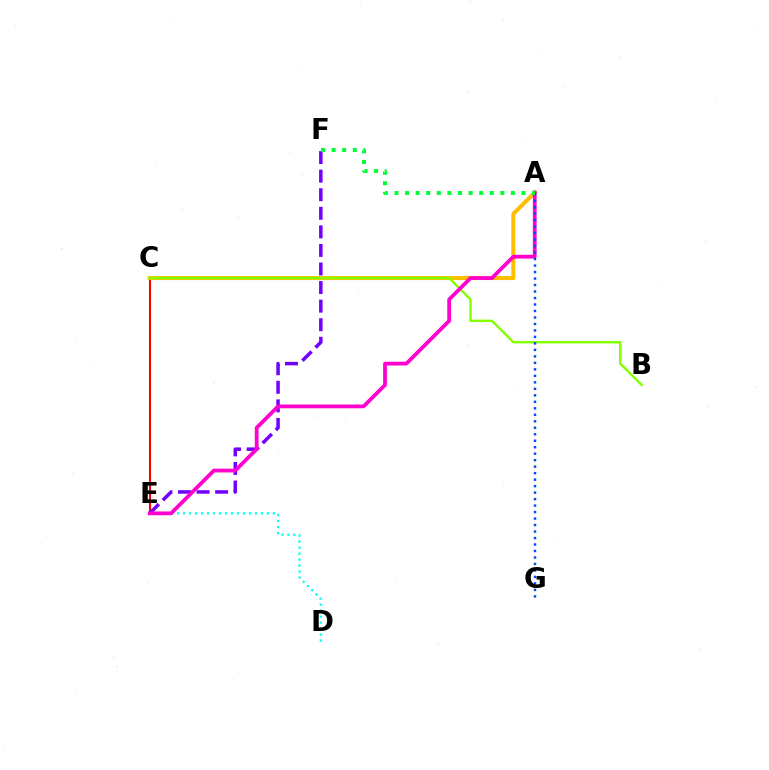{('C', 'E'): [{'color': '#ff0000', 'line_style': 'solid', 'thickness': 1.5}], ('A', 'C'): [{'color': '#ffbd00', 'line_style': 'solid', 'thickness': 2.89}], ('B', 'C'): [{'color': '#84ff00', 'line_style': 'solid', 'thickness': 1.73}], ('D', 'E'): [{'color': '#00fff6', 'line_style': 'dotted', 'thickness': 1.63}], ('E', 'F'): [{'color': '#7200ff', 'line_style': 'dashed', 'thickness': 2.52}], ('A', 'E'): [{'color': '#ff00cf', 'line_style': 'solid', 'thickness': 2.72}], ('A', 'G'): [{'color': '#004bff', 'line_style': 'dotted', 'thickness': 1.76}], ('A', 'F'): [{'color': '#00ff39', 'line_style': 'dotted', 'thickness': 2.88}]}